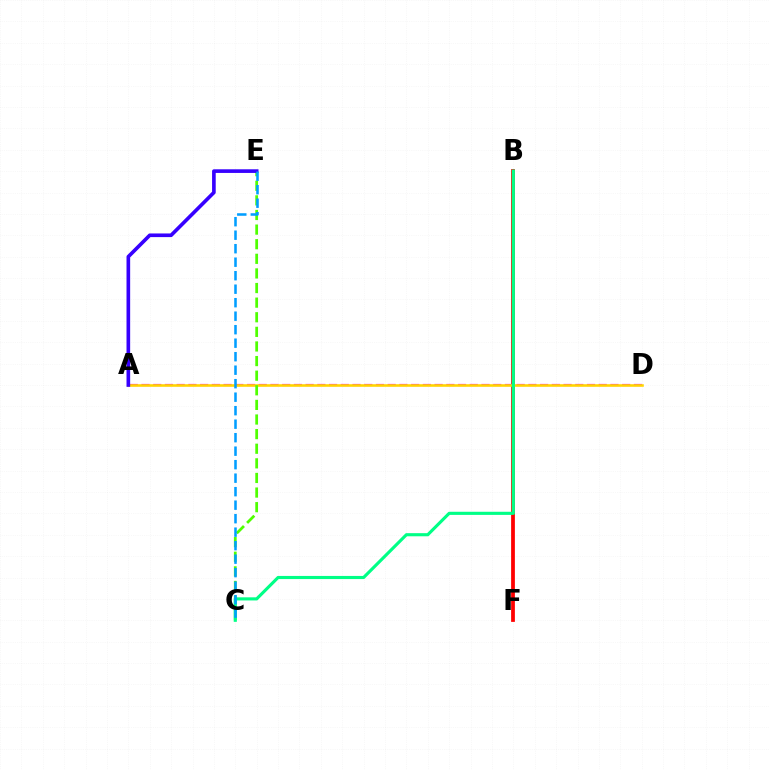{('B', 'F'): [{'color': '#ff0000', 'line_style': 'solid', 'thickness': 2.71}], ('A', 'D'): [{'color': '#ff00ed', 'line_style': 'dashed', 'thickness': 1.59}, {'color': '#ffd500', 'line_style': 'solid', 'thickness': 1.85}], ('C', 'E'): [{'color': '#4fff00', 'line_style': 'dashed', 'thickness': 1.98}, {'color': '#009eff', 'line_style': 'dashed', 'thickness': 1.83}], ('B', 'C'): [{'color': '#00ff86', 'line_style': 'solid', 'thickness': 2.25}], ('A', 'E'): [{'color': '#3700ff', 'line_style': 'solid', 'thickness': 2.62}]}